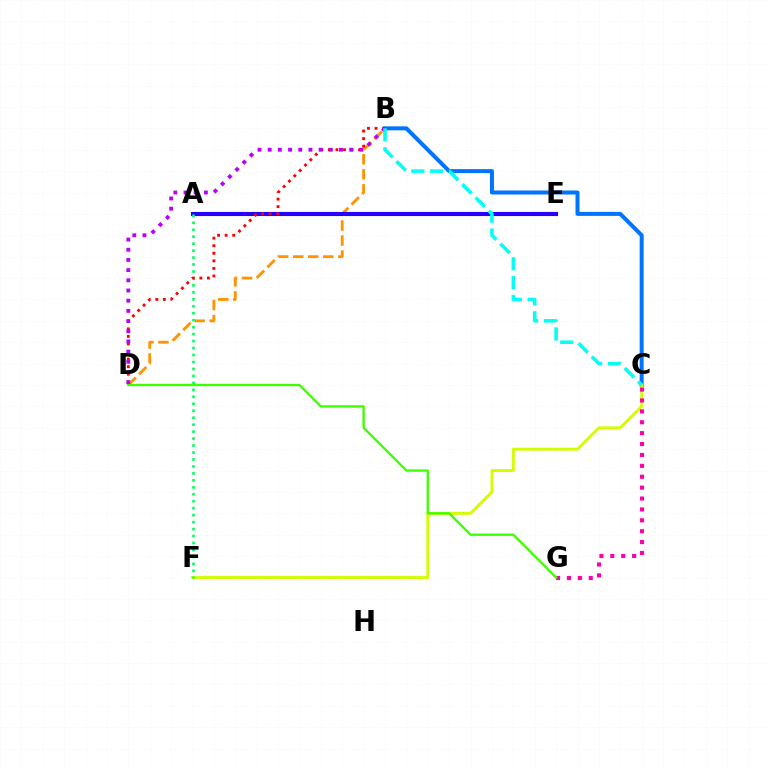{('B', 'D'): [{'color': '#ff9400', 'line_style': 'dashed', 'thickness': 2.04}, {'color': '#ff0000', 'line_style': 'dotted', 'thickness': 2.05}, {'color': '#b900ff', 'line_style': 'dotted', 'thickness': 2.77}], ('A', 'E'): [{'color': '#2500ff', 'line_style': 'solid', 'thickness': 2.96}], ('B', 'C'): [{'color': '#0074ff', 'line_style': 'solid', 'thickness': 2.88}, {'color': '#00fff6', 'line_style': 'dashed', 'thickness': 2.56}], ('C', 'F'): [{'color': '#d1ff00', 'line_style': 'solid', 'thickness': 2.06}], ('A', 'F'): [{'color': '#00ff5c', 'line_style': 'dotted', 'thickness': 1.89}], ('C', 'G'): [{'color': '#ff00ac', 'line_style': 'dotted', 'thickness': 2.96}], ('D', 'G'): [{'color': '#3dff00', 'line_style': 'solid', 'thickness': 1.67}]}